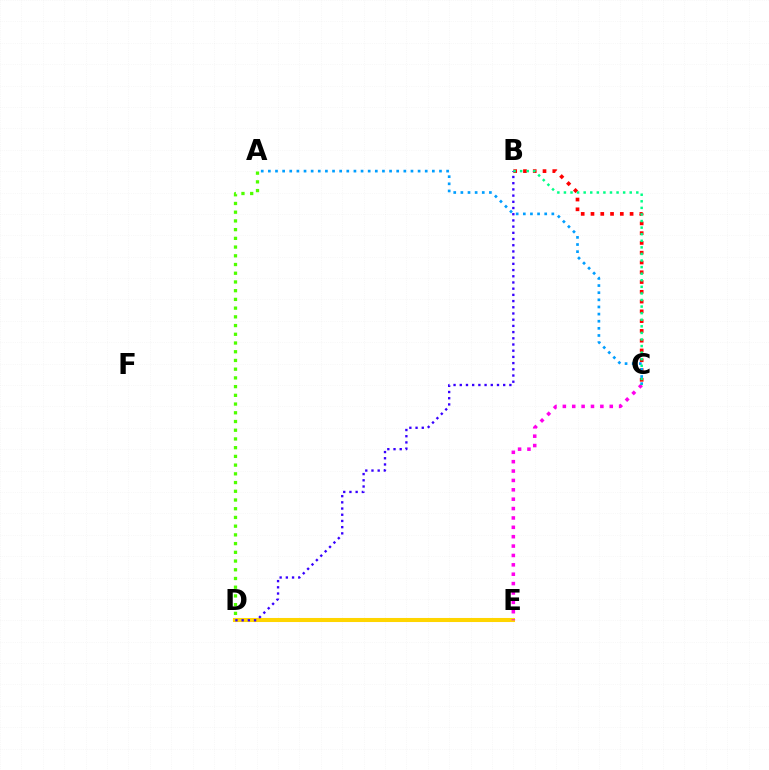{('D', 'E'): [{'color': '#ffd500', 'line_style': 'solid', 'thickness': 2.92}], ('C', 'E'): [{'color': '#ff00ed', 'line_style': 'dotted', 'thickness': 2.55}], ('A', 'D'): [{'color': '#4fff00', 'line_style': 'dotted', 'thickness': 2.37}], ('B', 'C'): [{'color': '#ff0000', 'line_style': 'dotted', 'thickness': 2.66}, {'color': '#00ff86', 'line_style': 'dotted', 'thickness': 1.79}], ('A', 'C'): [{'color': '#009eff', 'line_style': 'dotted', 'thickness': 1.94}], ('B', 'D'): [{'color': '#3700ff', 'line_style': 'dotted', 'thickness': 1.69}]}